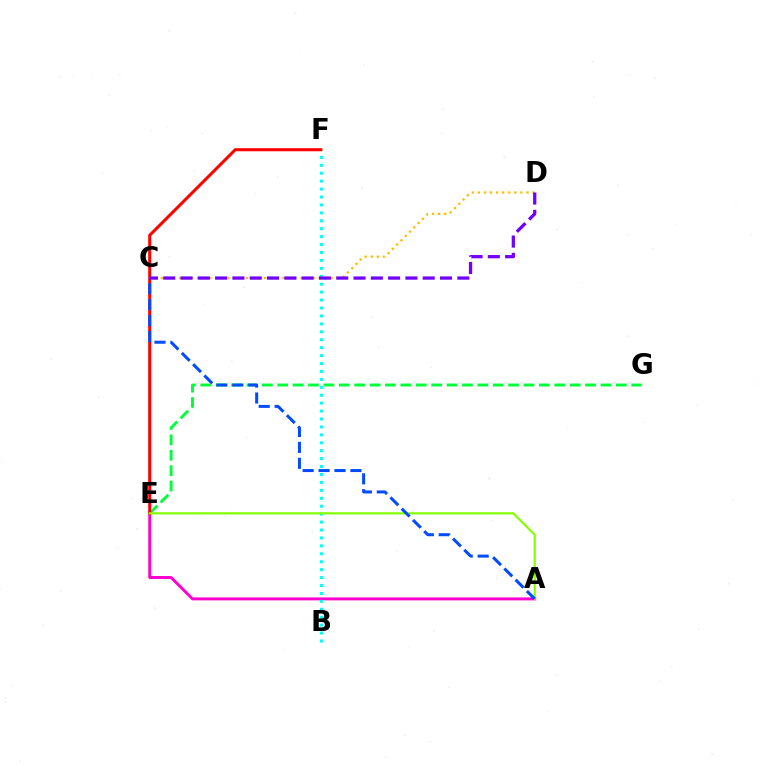{('E', 'G'): [{'color': '#00ff39', 'line_style': 'dashed', 'thickness': 2.09}], ('A', 'E'): [{'color': '#ff00cf', 'line_style': 'solid', 'thickness': 2.12}, {'color': '#84ff00', 'line_style': 'solid', 'thickness': 1.58}], ('B', 'F'): [{'color': '#00fff6', 'line_style': 'dotted', 'thickness': 2.15}], ('C', 'D'): [{'color': '#ffbd00', 'line_style': 'dotted', 'thickness': 1.65}, {'color': '#7200ff', 'line_style': 'dashed', 'thickness': 2.35}], ('E', 'F'): [{'color': '#ff0000', 'line_style': 'solid', 'thickness': 2.2}], ('A', 'C'): [{'color': '#004bff', 'line_style': 'dashed', 'thickness': 2.16}]}